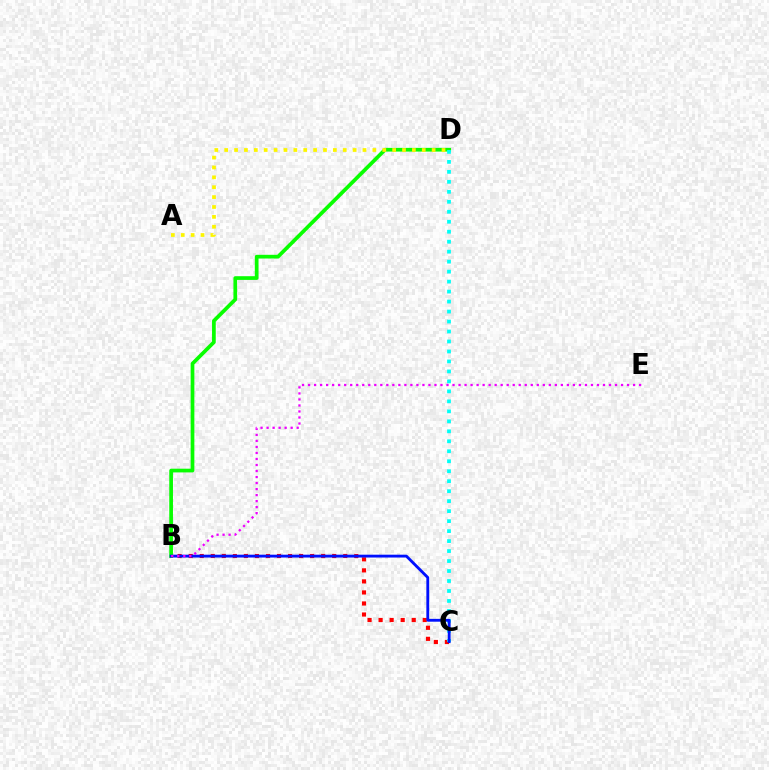{('B', 'C'): [{'color': '#ff0000', 'line_style': 'dotted', 'thickness': 3.0}, {'color': '#0010ff', 'line_style': 'solid', 'thickness': 2.04}], ('B', 'D'): [{'color': '#08ff00', 'line_style': 'solid', 'thickness': 2.67}], ('C', 'D'): [{'color': '#00fff6', 'line_style': 'dotted', 'thickness': 2.71}], ('A', 'D'): [{'color': '#fcf500', 'line_style': 'dotted', 'thickness': 2.68}], ('B', 'E'): [{'color': '#ee00ff', 'line_style': 'dotted', 'thickness': 1.64}]}